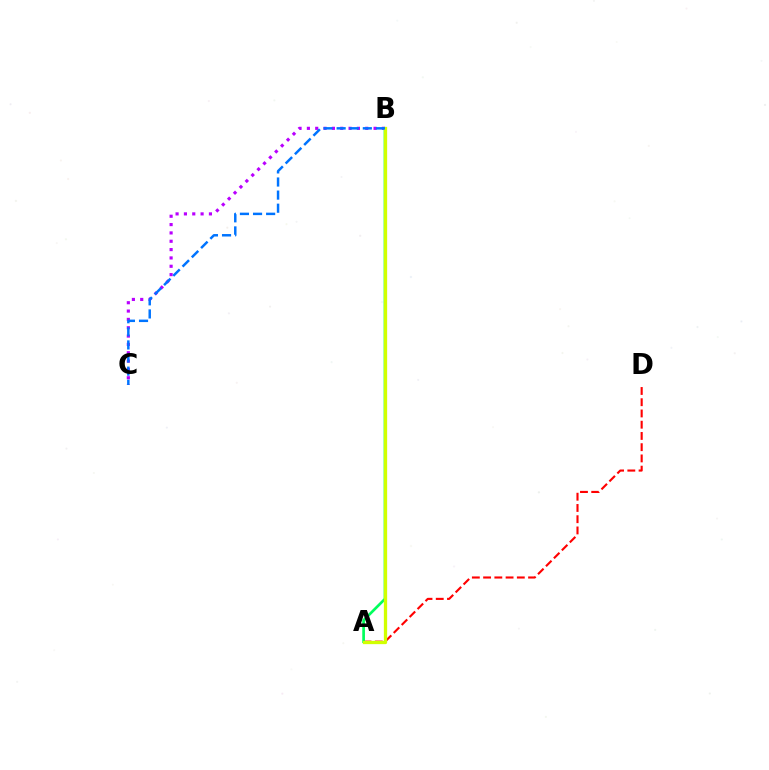{('A', 'D'): [{'color': '#ff0000', 'line_style': 'dashed', 'thickness': 1.53}], ('B', 'C'): [{'color': '#b900ff', 'line_style': 'dotted', 'thickness': 2.27}, {'color': '#0074ff', 'line_style': 'dashed', 'thickness': 1.78}], ('A', 'B'): [{'color': '#00ff5c', 'line_style': 'solid', 'thickness': 1.93}, {'color': '#d1ff00', 'line_style': 'solid', 'thickness': 2.37}]}